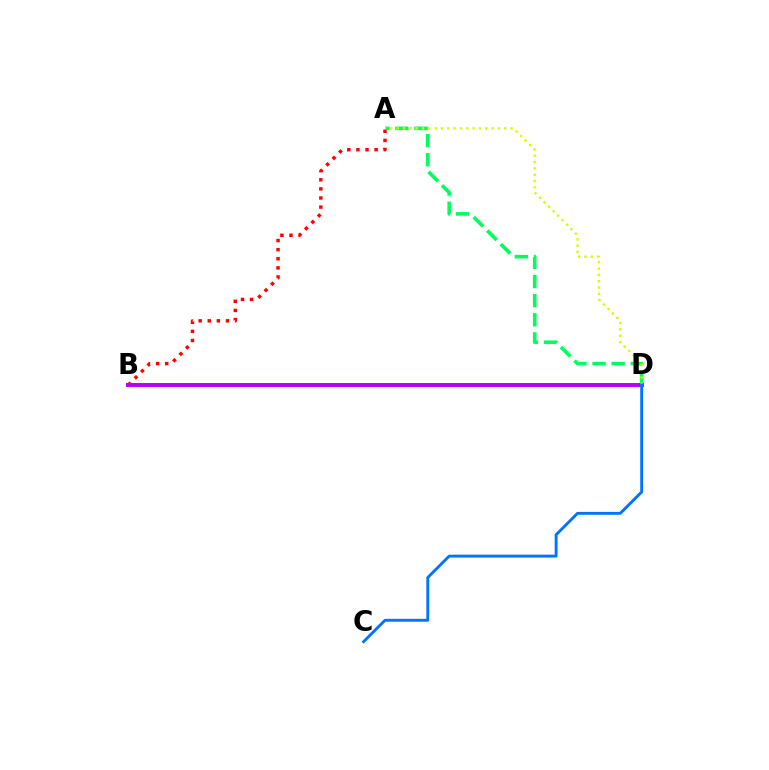{('A', 'D'): [{'color': '#00ff5c', 'line_style': 'dashed', 'thickness': 2.6}, {'color': '#d1ff00', 'line_style': 'dotted', 'thickness': 1.72}], ('A', 'B'): [{'color': '#ff0000', 'line_style': 'dotted', 'thickness': 2.47}], ('B', 'D'): [{'color': '#b900ff', 'line_style': 'solid', 'thickness': 2.84}], ('C', 'D'): [{'color': '#0074ff', 'line_style': 'solid', 'thickness': 2.08}]}